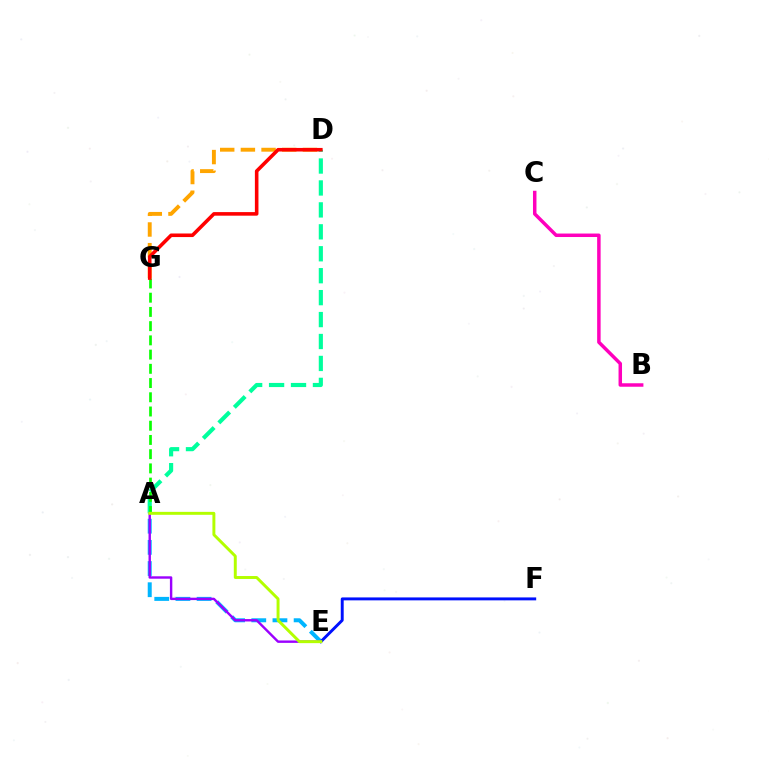{('A', 'E'): [{'color': '#00b5ff', 'line_style': 'dashed', 'thickness': 2.88}, {'color': '#9b00ff', 'line_style': 'solid', 'thickness': 1.73}, {'color': '#b3ff00', 'line_style': 'solid', 'thickness': 2.12}], ('E', 'F'): [{'color': '#0010ff', 'line_style': 'solid', 'thickness': 2.11}], ('D', 'G'): [{'color': '#ffa500', 'line_style': 'dashed', 'thickness': 2.81}, {'color': '#ff0000', 'line_style': 'solid', 'thickness': 2.58}], ('A', 'D'): [{'color': '#00ff9d', 'line_style': 'dashed', 'thickness': 2.98}], ('B', 'C'): [{'color': '#ff00bd', 'line_style': 'solid', 'thickness': 2.51}], ('A', 'G'): [{'color': '#08ff00', 'line_style': 'dashed', 'thickness': 1.93}]}